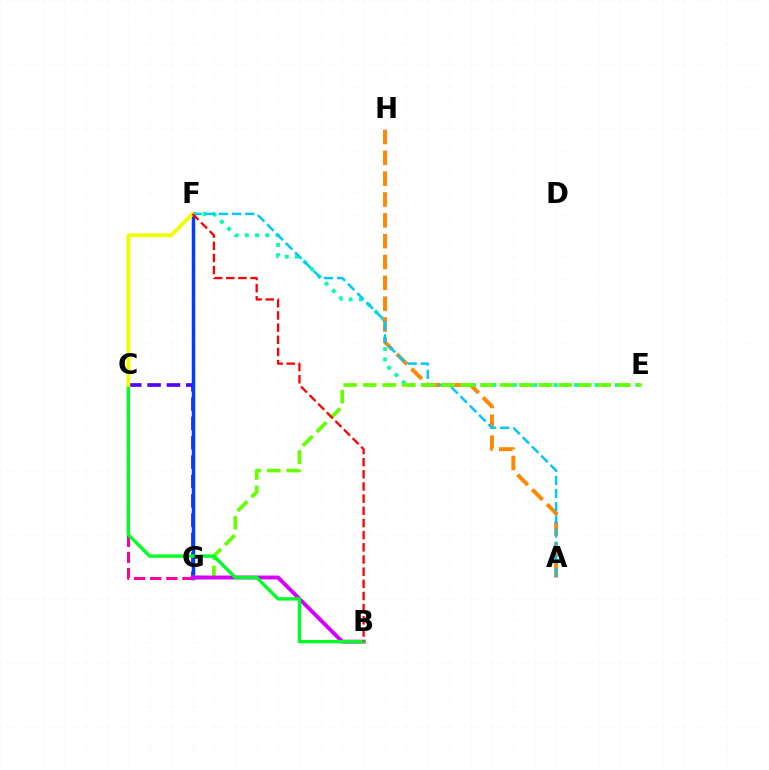{('C', 'G'): [{'color': '#4f00ff', 'line_style': 'dashed', 'thickness': 2.63}, {'color': '#ff00a0', 'line_style': 'dashed', 'thickness': 2.19}], ('E', 'F'): [{'color': '#00ffaf', 'line_style': 'dotted', 'thickness': 2.77}], ('F', 'G'): [{'color': '#003fff', 'line_style': 'solid', 'thickness': 2.5}], ('A', 'H'): [{'color': '#ff8800', 'line_style': 'dashed', 'thickness': 2.83}], ('A', 'F'): [{'color': '#00c7ff', 'line_style': 'dashed', 'thickness': 1.79}], ('E', 'G'): [{'color': '#66ff00', 'line_style': 'dashed', 'thickness': 2.66}], ('B', 'G'): [{'color': '#d600ff', 'line_style': 'solid', 'thickness': 2.8}], ('B', 'C'): [{'color': '#00ff27', 'line_style': 'solid', 'thickness': 2.42}], ('C', 'F'): [{'color': '#eeff00', 'line_style': 'solid', 'thickness': 2.76}], ('B', 'F'): [{'color': '#ff0000', 'line_style': 'dashed', 'thickness': 1.65}]}